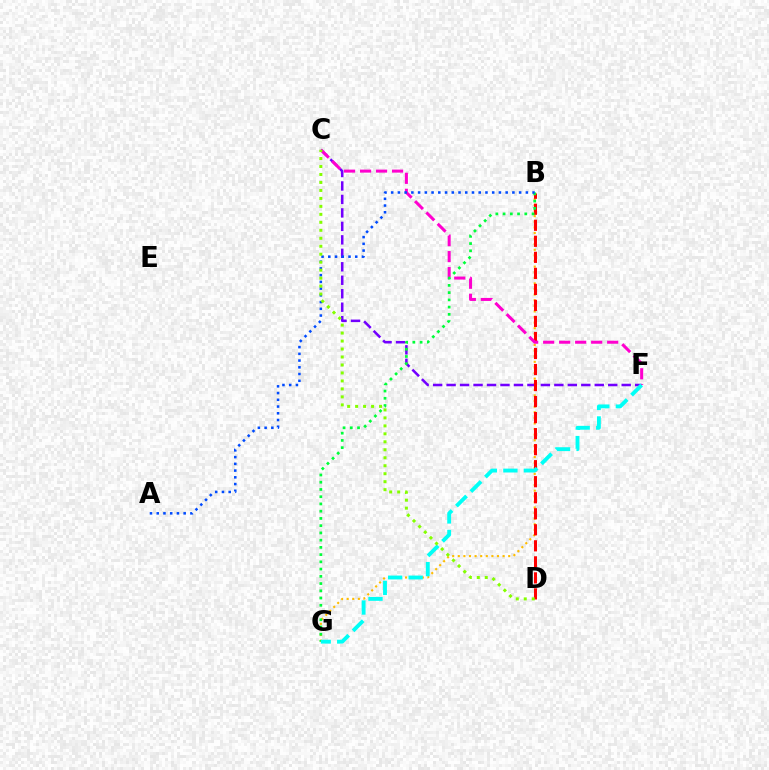{('B', 'G'): [{'color': '#ffbd00', 'line_style': 'dotted', 'thickness': 1.52}, {'color': '#00ff39', 'line_style': 'dotted', 'thickness': 1.97}], ('C', 'F'): [{'color': '#7200ff', 'line_style': 'dashed', 'thickness': 1.83}, {'color': '#ff00cf', 'line_style': 'dashed', 'thickness': 2.17}], ('B', 'D'): [{'color': '#ff0000', 'line_style': 'dashed', 'thickness': 2.18}], ('A', 'B'): [{'color': '#004bff', 'line_style': 'dotted', 'thickness': 1.83}], ('F', 'G'): [{'color': '#00fff6', 'line_style': 'dashed', 'thickness': 2.79}], ('C', 'D'): [{'color': '#84ff00', 'line_style': 'dotted', 'thickness': 2.17}]}